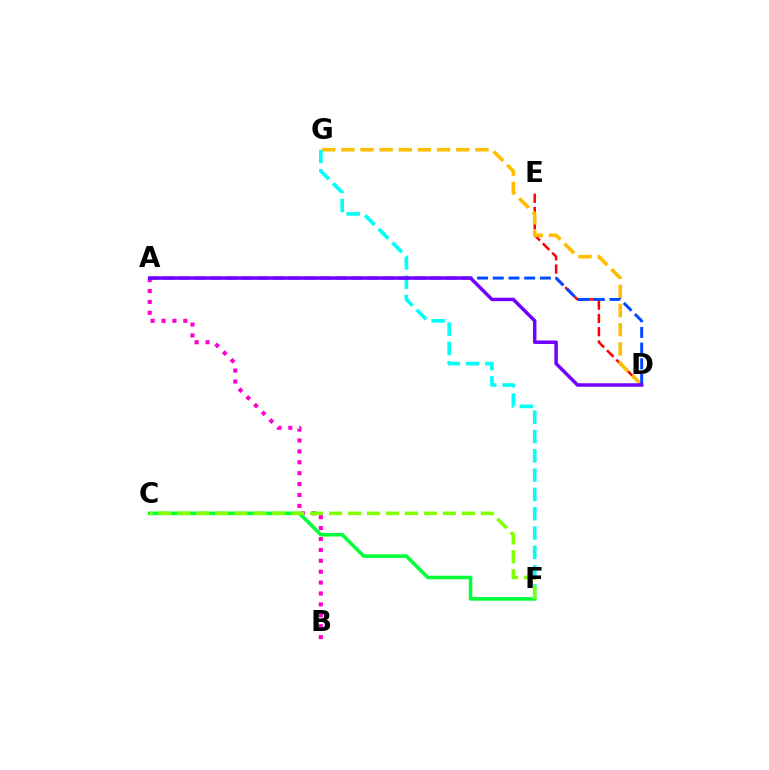{('D', 'E'): [{'color': '#ff0000', 'line_style': 'dashed', 'thickness': 1.8}], ('A', 'B'): [{'color': '#ff00cf', 'line_style': 'dotted', 'thickness': 2.96}], ('D', 'G'): [{'color': '#ffbd00', 'line_style': 'dashed', 'thickness': 2.6}], ('F', 'G'): [{'color': '#00fff6', 'line_style': 'dashed', 'thickness': 2.62}], ('C', 'F'): [{'color': '#00ff39', 'line_style': 'solid', 'thickness': 2.57}, {'color': '#84ff00', 'line_style': 'dashed', 'thickness': 2.58}], ('A', 'D'): [{'color': '#004bff', 'line_style': 'dashed', 'thickness': 2.13}, {'color': '#7200ff', 'line_style': 'solid', 'thickness': 2.51}]}